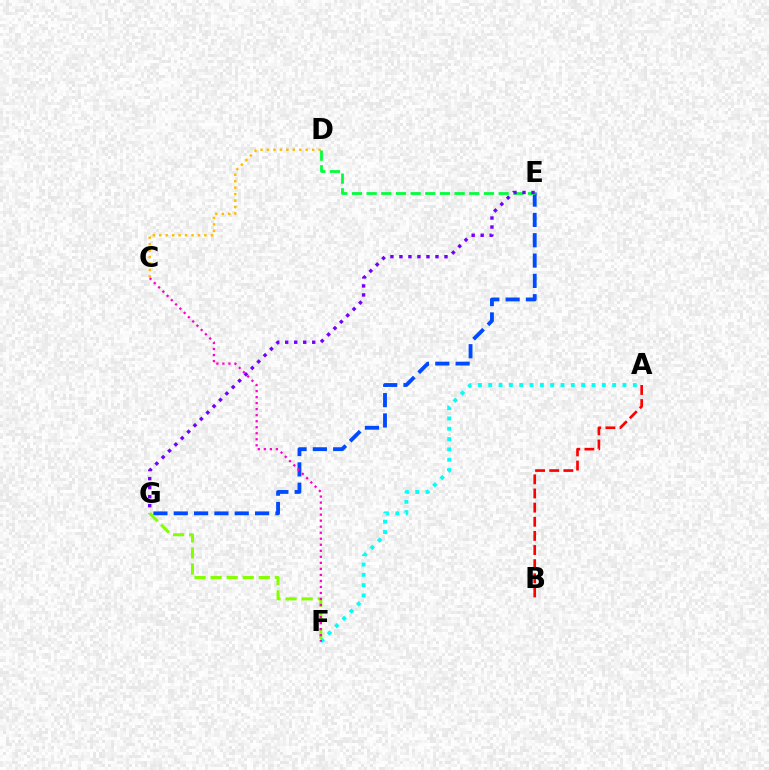{('C', 'D'): [{'color': '#ffbd00', 'line_style': 'dotted', 'thickness': 1.75}], ('E', 'G'): [{'color': '#004bff', 'line_style': 'dashed', 'thickness': 2.76}, {'color': '#7200ff', 'line_style': 'dotted', 'thickness': 2.45}], ('A', 'F'): [{'color': '#00fff6', 'line_style': 'dotted', 'thickness': 2.81}], ('D', 'E'): [{'color': '#00ff39', 'line_style': 'dashed', 'thickness': 1.99}], ('F', 'G'): [{'color': '#84ff00', 'line_style': 'dashed', 'thickness': 2.18}], ('C', 'F'): [{'color': '#ff00cf', 'line_style': 'dotted', 'thickness': 1.64}], ('A', 'B'): [{'color': '#ff0000', 'line_style': 'dashed', 'thickness': 1.92}]}